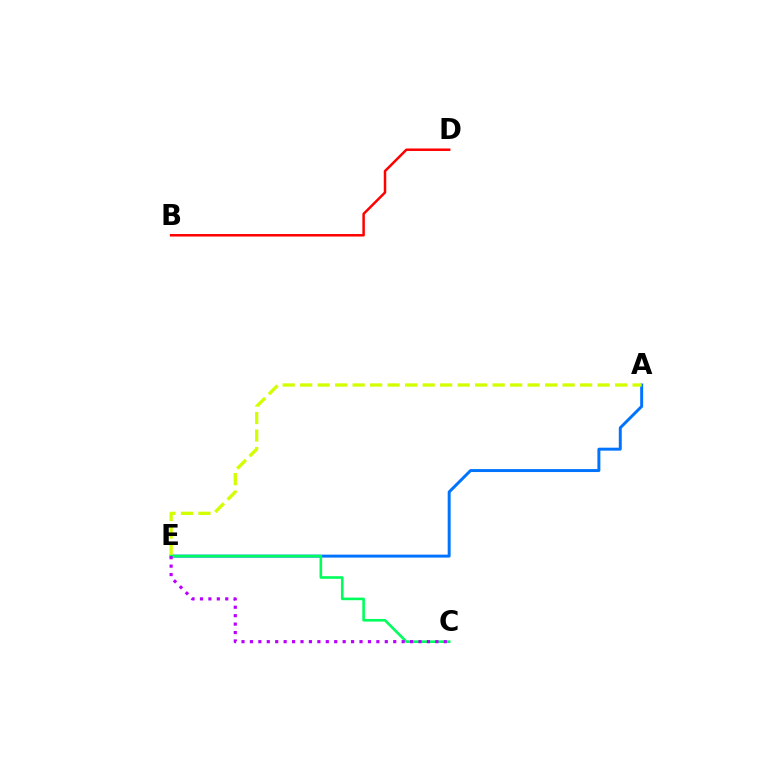{('A', 'E'): [{'color': '#0074ff', 'line_style': 'solid', 'thickness': 2.13}, {'color': '#d1ff00', 'line_style': 'dashed', 'thickness': 2.38}], ('C', 'E'): [{'color': '#00ff5c', 'line_style': 'solid', 'thickness': 1.88}, {'color': '#b900ff', 'line_style': 'dotted', 'thickness': 2.29}], ('B', 'D'): [{'color': '#ff0000', 'line_style': 'solid', 'thickness': 1.8}]}